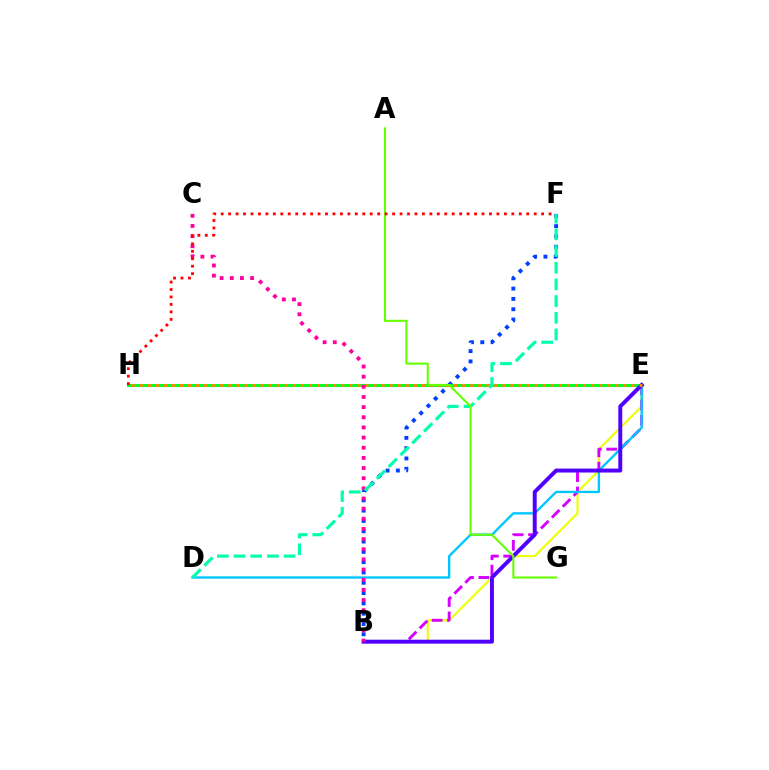{('B', 'E'): [{'color': '#eeff00', 'line_style': 'solid', 'thickness': 1.54}, {'color': '#d600ff', 'line_style': 'dashed', 'thickness': 2.09}, {'color': '#4f00ff', 'line_style': 'solid', 'thickness': 2.83}], ('D', 'E'): [{'color': '#00c7ff', 'line_style': 'solid', 'thickness': 1.69}], ('B', 'F'): [{'color': '#003fff', 'line_style': 'dotted', 'thickness': 2.8}], ('E', 'H'): [{'color': '#00ff27', 'line_style': 'solid', 'thickness': 2.21}, {'color': '#ff8800', 'line_style': 'dotted', 'thickness': 2.19}], ('B', 'C'): [{'color': '#ff00a0', 'line_style': 'dotted', 'thickness': 2.76}], ('D', 'F'): [{'color': '#00ffaf', 'line_style': 'dashed', 'thickness': 2.27}], ('A', 'G'): [{'color': '#66ff00', 'line_style': 'solid', 'thickness': 1.51}], ('F', 'H'): [{'color': '#ff0000', 'line_style': 'dotted', 'thickness': 2.02}]}